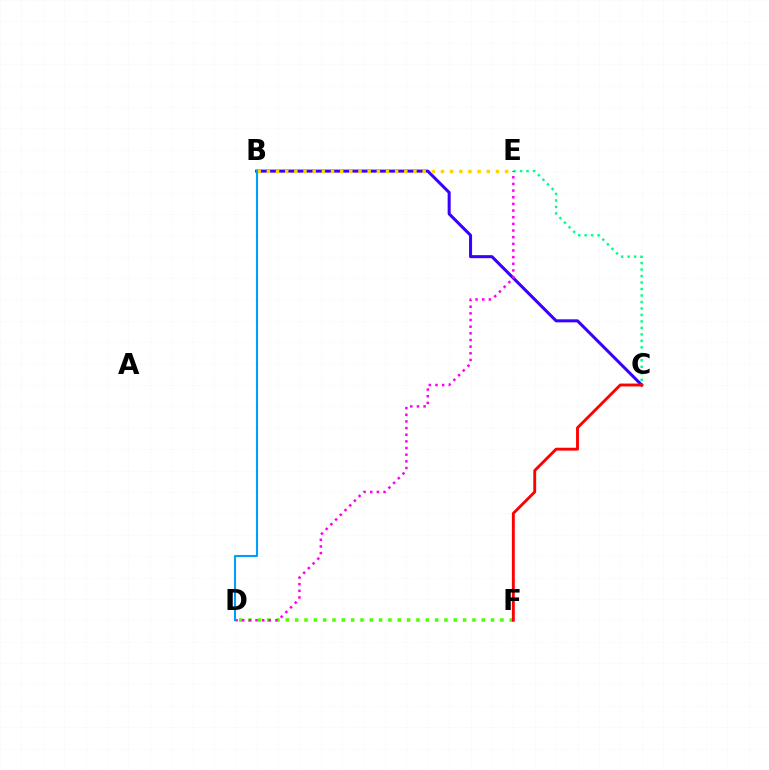{('B', 'C'): [{'color': '#3700ff', 'line_style': 'solid', 'thickness': 2.18}], ('C', 'E'): [{'color': '#00ff86', 'line_style': 'dotted', 'thickness': 1.76}], ('B', 'E'): [{'color': '#ffd500', 'line_style': 'dotted', 'thickness': 2.49}], ('D', 'F'): [{'color': '#4fff00', 'line_style': 'dotted', 'thickness': 2.53}], ('D', 'E'): [{'color': '#ff00ed', 'line_style': 'dotted', 'thickness': 1.81}], ('C', 'F'): [{'color': '#ff0000', 'line_style': 'solid', 'thickness': 2.08}], ('B', 'D'): [{'color': '#009eff', 'line_style': 'solid', 'thickness': 1.51}]}